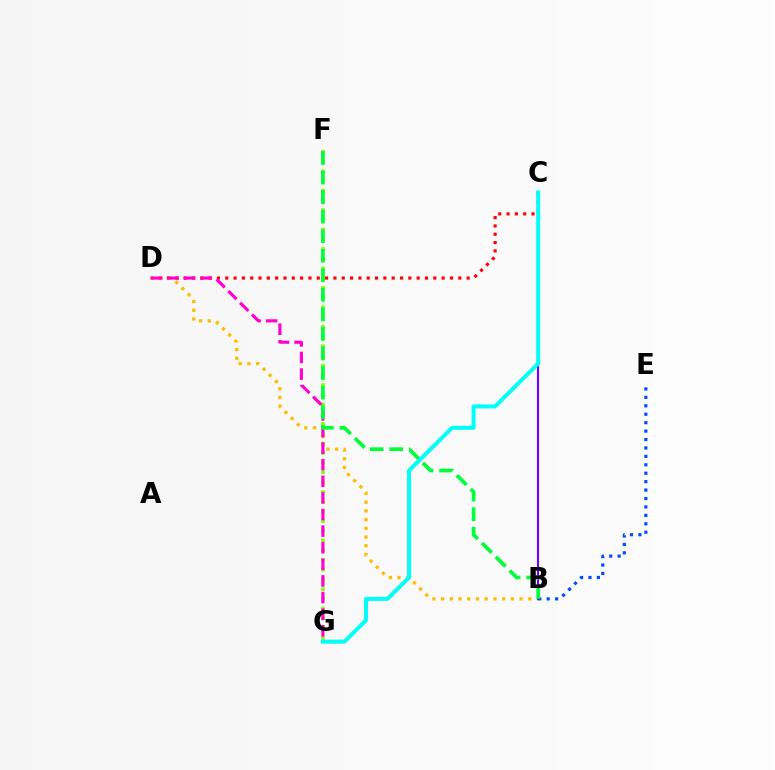{('F', 'G'): [{'color': '#84ff00', 'line_style': 'dotted', 'thickness': 2.64}], ('B', 'E'): [{'color': '#004bff', 'line_style': 'dotted', 'thickness': 2.29}], ('C', 'D'): [{'color': '#ff0000', 'line_style': 'dotted', 'thickness': 2.26}], ('B', 'D'): [{'color': '#ffbd00', 'line_style': 'dotted', 'thickness': 2.37}], ('D', 'G'): [{'color': '#ff00cf', 'line_style': 'dashed', 'thickness': 2.26}], ('B', 'C'): [{'color': '#7200ff', 'line_style': 'solid', 'thickness': 1.53}], ('C', 'G'): [{'color': '#00fff6', 'line_style': 'solid', 'thickness': 2.89}], ('B', 'F'): [{'color': '#00ff39', 'line_style': 'dashed', 'thickness': 2.66}]}